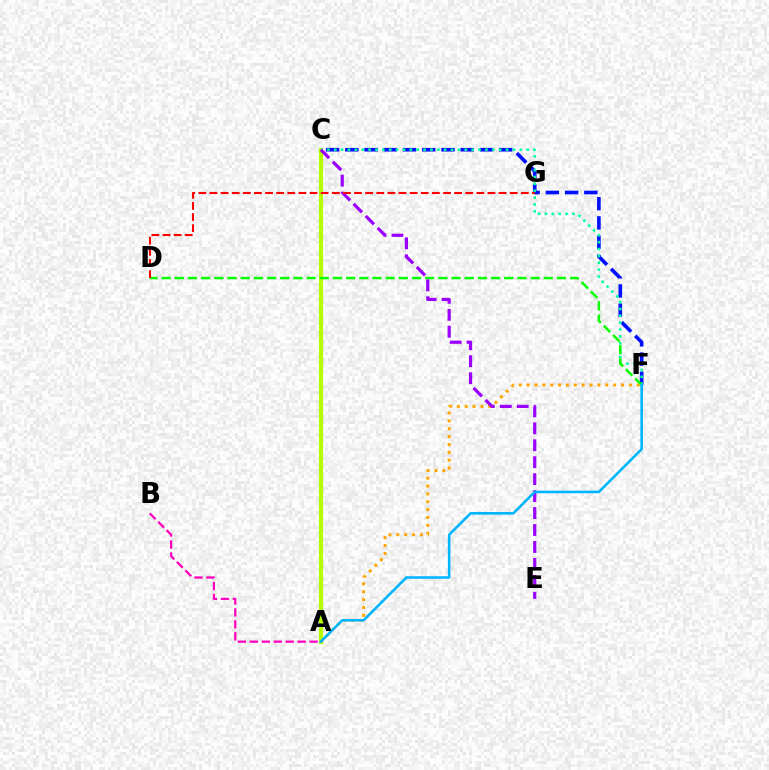{('A', 'B'): [{'color': '#ff00bd', 'line_style': 'dashed', 'thickness': 1.62}], ('A', 'C'): [{'color': '#b3ff00', 'line_style': 'solid', 'thickness': 2.98}], ('C', 'F'): [{'color': '#0010ff', 'line_style': 'dashed', 'thickness': 2.61}, {'color': '#00ff9d', 'line_style': 'dotted', 'thickness': 1.87}], ('A', 'F'): [{'color': '#ffa500', 'line_style': 'dotted', 'thickness': 2.14}, {'color': '#00b5ff', 'line_style': 'solid', 'thickness': 1.86}], ('D', 'F'): [{'color': '#08ff00', 'line_style': 'dashed', 'thickness': 1.79}], ('C', 'E'): [{'color': '#9b00ff', 'line_style': 'dashed', 'thickness': 2.3}], ('D', 'G'): [{'color': '#ff0000', 'line_style': 'dashed', 'thickness': 1.51}]}